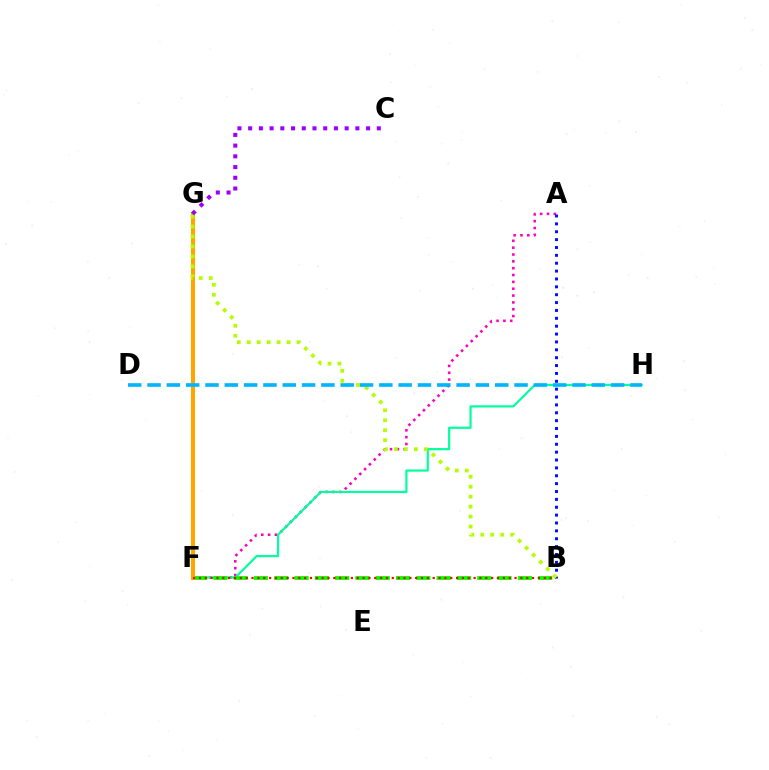{('A', 'F'): [{'color': '#ff00bd', 'line_style': 'dotted', 'thickness': 1.86}], ('F', 'H'): [{'color': '#00ff9d', 'line_style': 'solid', 'thickness': 1.57}], ('B', 'F'): [{'color': '#08ff00', 'line_style': 'dashed', 'thickness': 2.76}, {'color': '#ff0000', 'line_style': 'dotted', 'thickness': 1.59}], ('F', 'G'): [{'color': '#ffa500', 'line_style': 'solid', 'thickness': 2.95}], ('A', 'B'): [{'color': '#0010ff', 'line_style': 'dotted', 'thickness': 2.14}], ('B', 'G'): [{'color': '#b3ff00', 'line_style': 'dotted', 'thickness': 2.71}], ('D', 'H'): [{'color': '#00b5ff', 'line_style': 'dashed', 'thickness': 2.62}], ('C', 'G'): [{'color': '#9b00ff', 'line_style': 'dotted', 'thickness': 2.91}]}